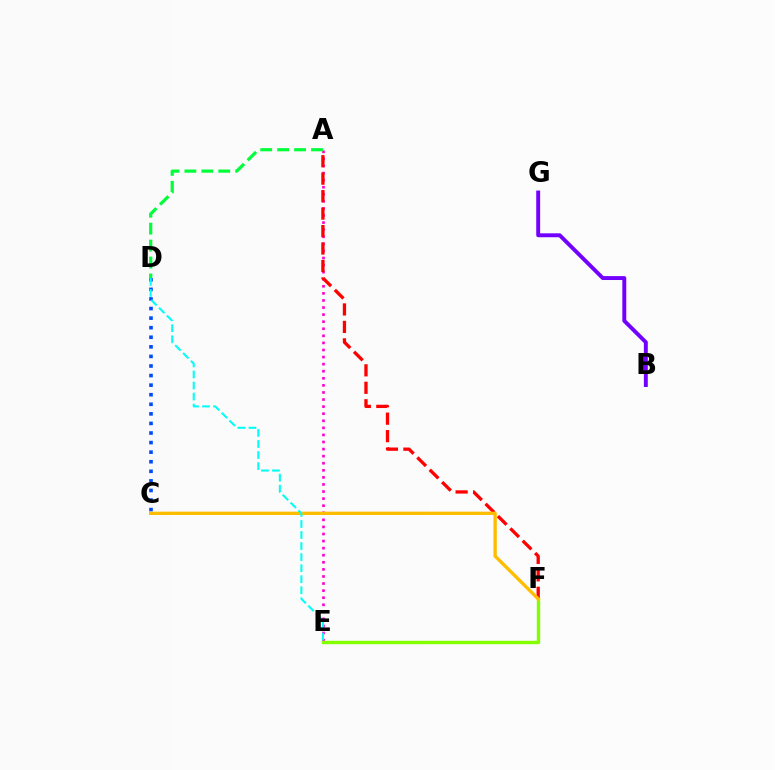{('C', 'D'): [{'color': '#004bff', 'line_style': 'dotted', 'thickness': 2.6}], ('B', 'G'): [{'color': '#7200ff', 'line_style': 'solid', 'thickness': 2.82}], ('A', 'E'): [{'color': '#ff00cf', 'line_style': 'dotted', 'thickness': 1.92}], ('A', 'F'): [{'color': '#ff0000', 'line_style': 'dashed', 'thickness': 2.37}], ('E', 'F'): [{'color': '#84ff00', 'line_style': 'solid', 'thickness': 2.45}], ('C', 'F'): [{'color': '#ffbd00', 'line_style': 'solid', 'thickness': 2.4}], ('A', 'D'): [{'color': '#00ff39', 'line_style': 'dashed', 'thickness': 2.3}], ('D', 'E'): [{'color': '#00fff6', 'line_style': 'dashed', 'thickness': 1.5}]}